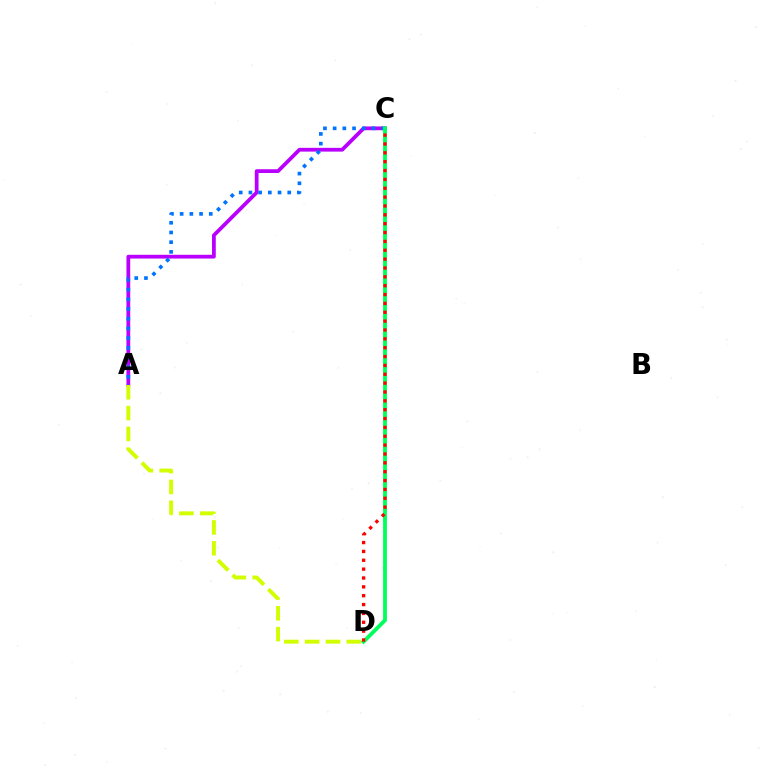{('A', 'C'): [{'color': '#b900ff', 'line_style': 'solid', 'thickness': 2.71}, {'color': '#0074ff', 'line_style': 'dotted', 'thickness': 2.64}], ('A', 'D'): [{'color': '#d1ff00', 'line_style': 'dashed', 'thickness': 2.83}], ('C', 'D'): [{'color': '#00ff5c', 'line_style': 'solid', 'thickness': 2.76}, {'color': '#ff0000', 'line_style': 'dotted', 'thickness': 2.41}]}